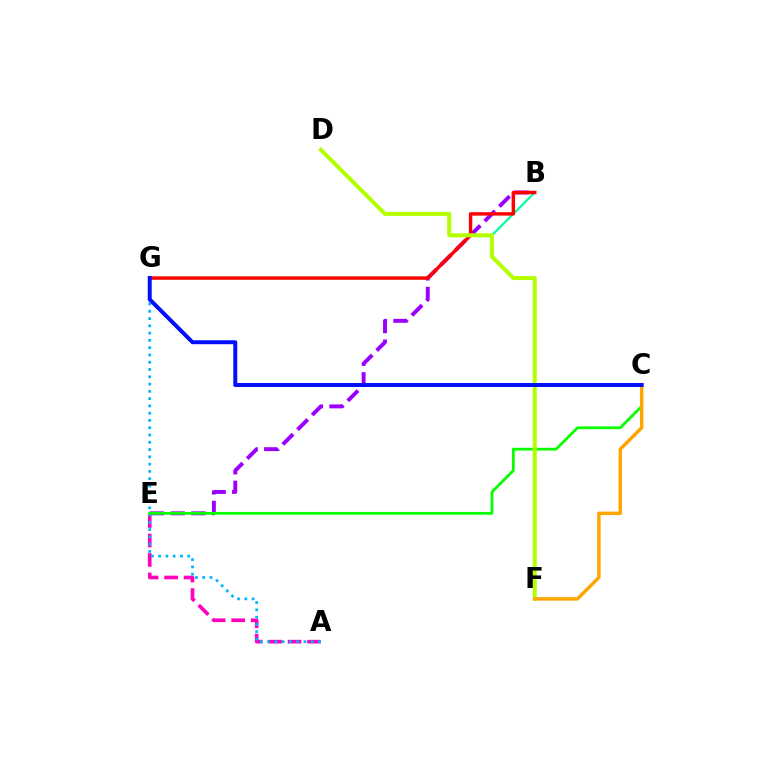{('B', 'G'): [{'color': '#00ff9d', 'line_style': 'solid', 'thickness': 1.57}, {'color': '#ff0000', 'line_style': 'solid', 'thickness': 2.47}], ('B', 'E'): [{'color': '#9b00ff', 'line_style': 'dashed', 'thickness': 2.82}], ('A', 'E'): [{'color': '#ff00bd', 'line_style': 'dashed', 'thickness': 2.64}], ('A', 'G'): [{'color': '#00b5ff', 'line_style': 'dotted', 'thickness': 1.98}], ('C', 'E'): [{'color': '#08ff00', 'line_style': 'solid', 'thickness': 2.0}], ('D', 'F'): [{'color': '#b3ff00', 'line_style': 'solid', 'thickness': 2.88}], ('C', 'F'): [{'color': '#ffa500', 'line_style': 'solid', 'thickness': 2.48}], ('C', 'G'): [{'color': '#0010ff', 'line_style': 'solid', 'thickness': 2.86}]}